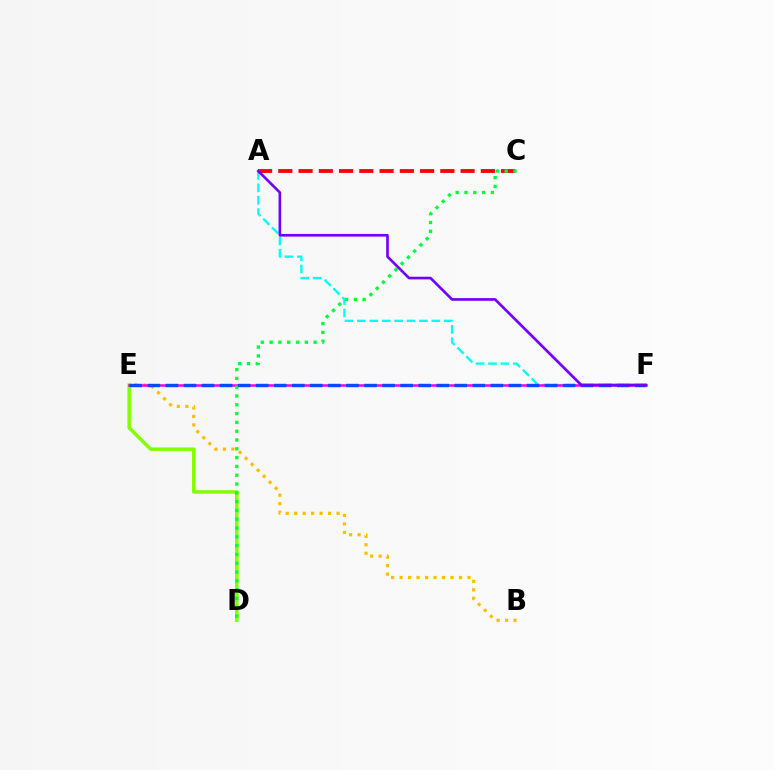{('A', 'C'): [{'color': '#ff0000', 'line_style': 'dashed', 'thickness': 2.75}], ('D', 'E'): [{'color': '#84ff00', 'line_style': 'solid', 'thickness': 2.52}], ('A', 'F'): [{'color': '#00fff6', 'line_style': 'dashed', 'thickness': 1.69}, {'color': '#7200ff', 'line_style': 'solid', 'thickness': 1.92}], ('B', 'E'): [{'color': '#ffbd00', 'line_style': 'dotted', 'thickness': 2.3}], ('E', 'F'): [{'color': '#ff00cf', 'line_style': 'solid', 'thickness': 1.81}, {'color': '#004bff', 'line_style': 'dashed', 'thickness': 2.45}], ('C', 'D'): [{'color': '#00ff39', 'line_style': 'dotted', 'thickness': 2.39}]}